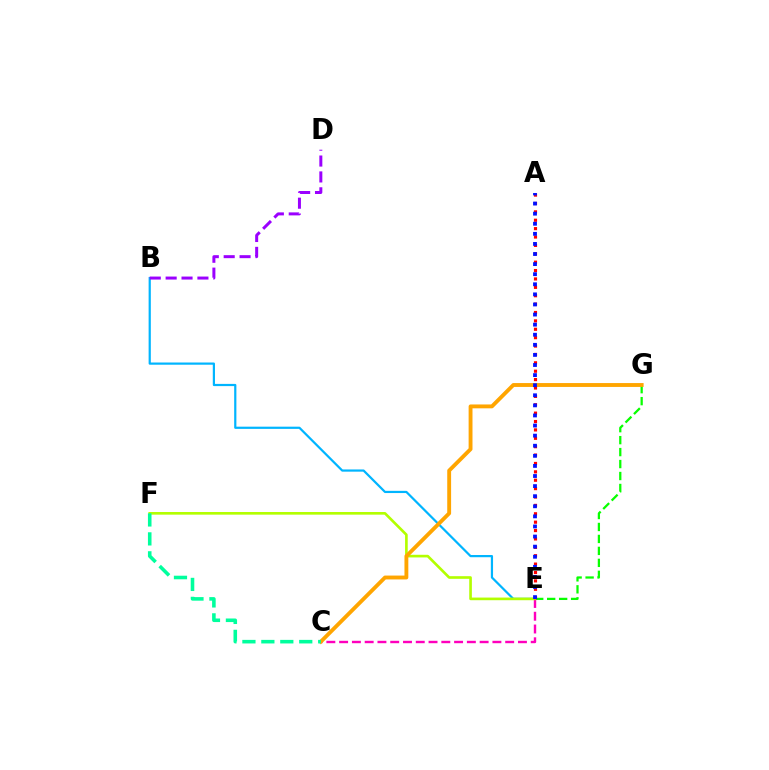{('B', 'E'): [{'color': '#00b5ff', 'line_style': 'solid', 'thickness': 1.59}], ('E', 'G'): [{'color': '#08ff00', 'line_style': 'dashed', 'thickness': 1.63}], ('C', 'E'): [{'color': '#ff00bd', 'line_style': 'dashed', 'thickness': 1.74}], ('E', 'F'): [{'color': '#b3ff00', 'line_style': 'solid', 'thickness': 1.9}], ('C', 'G'): [{'color': '#ffa500', 'line_style': 'solid', 'thickness': 2.78}], ('A', 'E'): [{'color': '#ff0000', 'line_style': 'dotted', 'thickness': 2.28}, {'color': '#0010ff', 'line_style': 'dotted', 'thickness': 2.74}], ('B', 'D'): [{'color': '#9b00ff', 'line_style': 'dashed', 'thickness': 2.16}], ('C', 'F'): [{'color': '#00ff9d', 'line_style': 'dashed', 'thickness': 2.57}]}